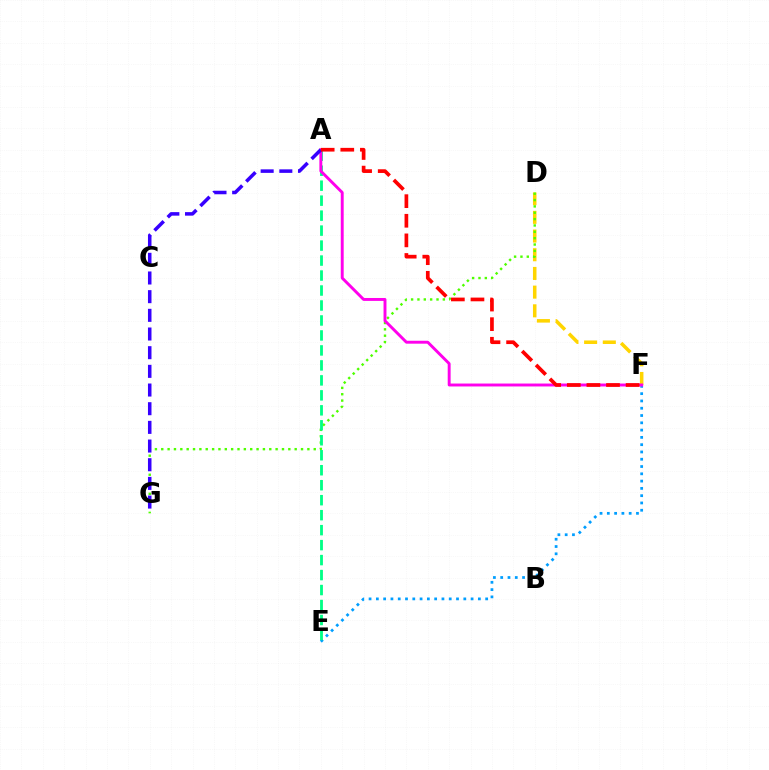{('D', 'F'): [{'color': '#ffd500', 'line_style': 'dashed', 'thickness': 2.54}], ('E', 'F'): [{'color': '#009eff', 'line_style': 'dotted', 'thickness': 1.98}], ('D', 'G'): [{'color': '#4fff00', 'line_style': 'dotted', 'thickness': 1.73}], ('A', 'E'): [{'color': '#00ff86', 'line_style': 'dashed', 'thickness': 2.03}], ('A', 'F'): [{'color': '#ff00ed', 'line_style': 'solid', 'thickness': 2.1}, {'color': '#ff0000', 'line_style': 'dashed', 'thickness': 2.66}], ('A', 'G'): [{'color': '#3700ff', 'line_style': 'dashed', 'thickness': 2.54}]}